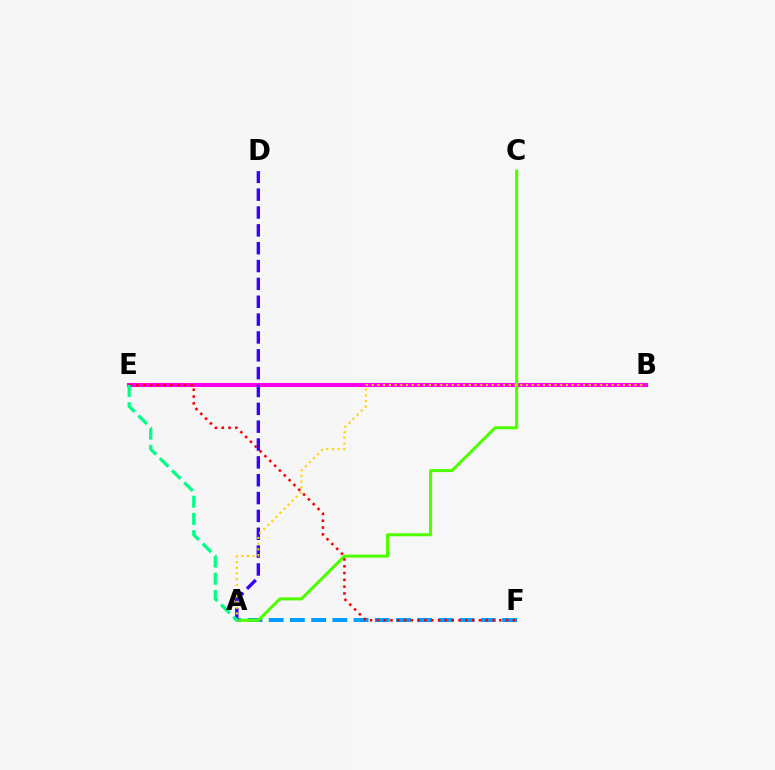{('B', 'E'): [{'color': '#ff00ed', 'line_style': 'solid', 'thickness': 2.92}], ('A', 'F'): [{'color': '#009eff', 'line_style': 'dashed', 'thickness': 2.88}], ('A', 'C'): [{'color': '#4fff00', 'line_style': 'solid', 'thickness': 2.19}], ('E', 'F'): [{'color': '#ff0000', 'line_style': 'dotted', 'thickness': 1.85}], ('A', 'D'): [{'color': '#3700ff', 'line_style': 'dashed', 'thickness': 2.42}], ('A', 'B'): [{'color': '#ffd500', 'line_style': 'dotted', 'thickness': 1.55}], ('A', 'E'): [{'color': '#00ff86', 'line_style': 'dashed', 'thickness': 2.34}]}